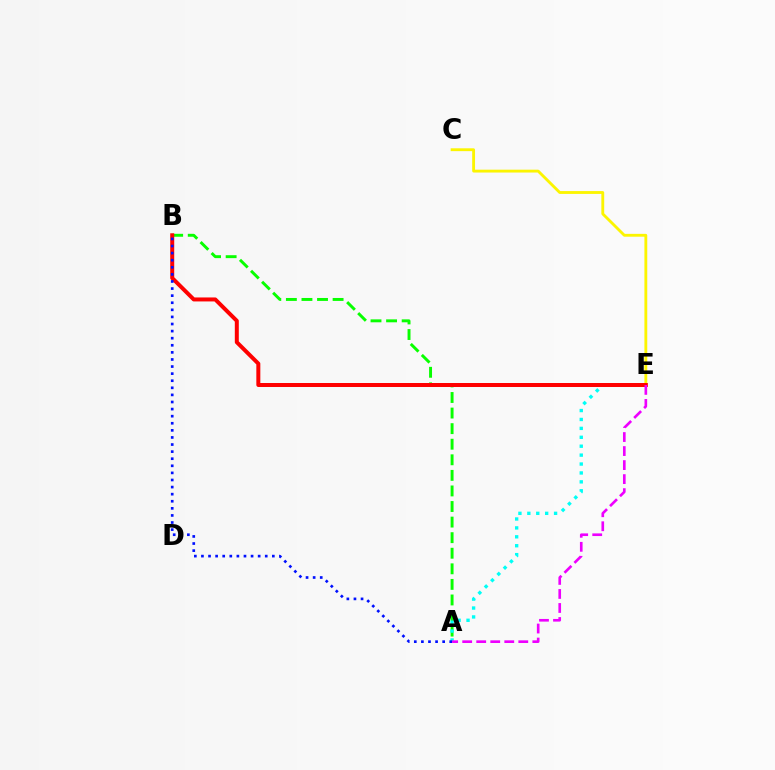{('C', 'E'): [{'color': '#fcf500', 'line_style': 'solid', 'thickness': 2.05}], ('A', 'B'): [{'color': '#08ff00', 'line_style': 'dashed', 'thickness': 2.12}, {'color': '#0010ff', 'line_style': 'dotted', 'thickness': 1.93}], ('A', 'E'): [{'color': '#00fff6', 'line_style': 'dotted', 'thickness': 2.42}, {'color': '#ee00ff', 'line_style': 'dashed', 'thickness': 1.91}], ('B', 'E'): [{'color': '#ff0000', 'line_style': 'solid', 'thickness': 2.87}]}